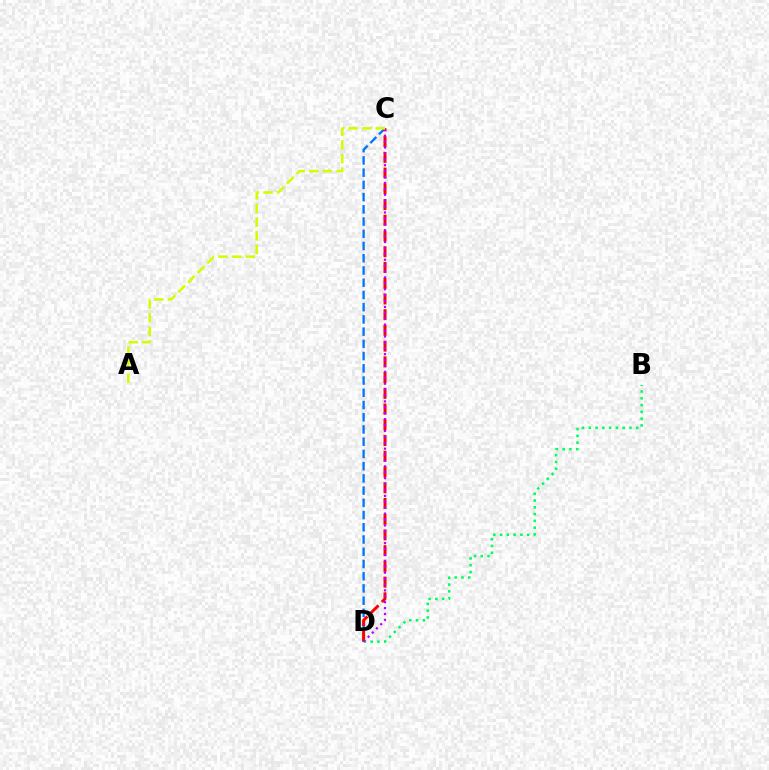{('B', 'D'): [{'color': '#00ff5c', 'line_style': 'dotted', 'thickness': 1.84}], ('C', 'D'): [{'color': '#0074ff', 'line_style': 'dashed', 'thickness': 1.66}, {'color': '#ff0000', 'line_style': 'dashed', 'thickness': 2.14}, {'color': '#b900ff', 'line_style': 'dotted', 'thickness': 1.6}], ('A', 'C'): [{'color': '#d1ff00', 'line_style': 'dashed', 'thickness': 1.86}]}